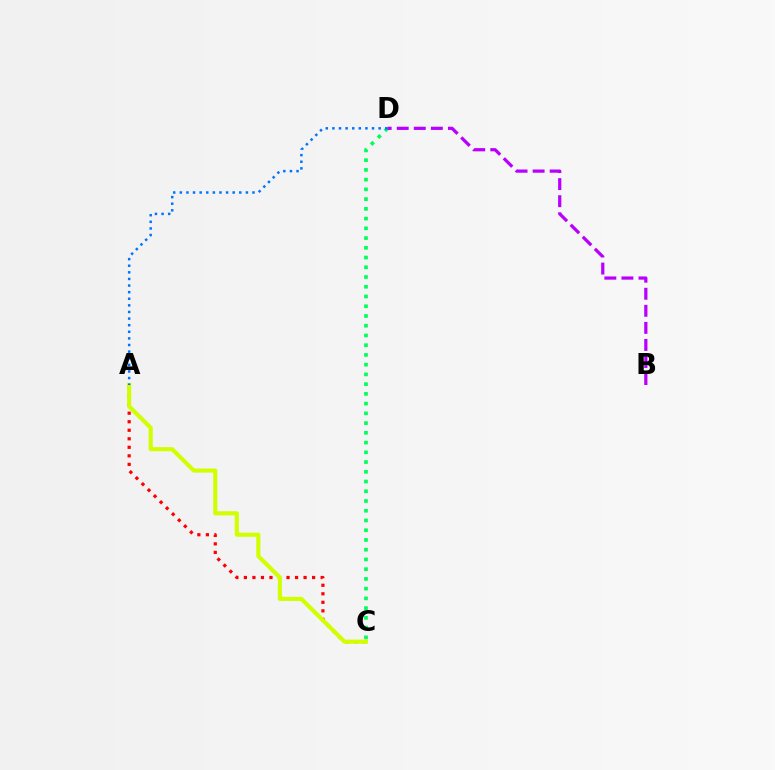{('A', 'C'): [{'color': '#ff0000', 'line_style': 'dotted', 'thickness': 2.32}, {'color': '#d1ff00', 'line_style': 'solid', 'thickness': 2.95}], ('C', 'D'): [{'color': '#00ff5c', 'line_style': 'dotted', 'thickness': 2.65}], ('B', 'D'): [{'color': '#b900ff', 'line_style': 'dashed', 'thickness': 2.32}], ('A', 'D'): [{'color': '#0074ff', 'line_style': 'dotted', 'thickness': 1.8}]}